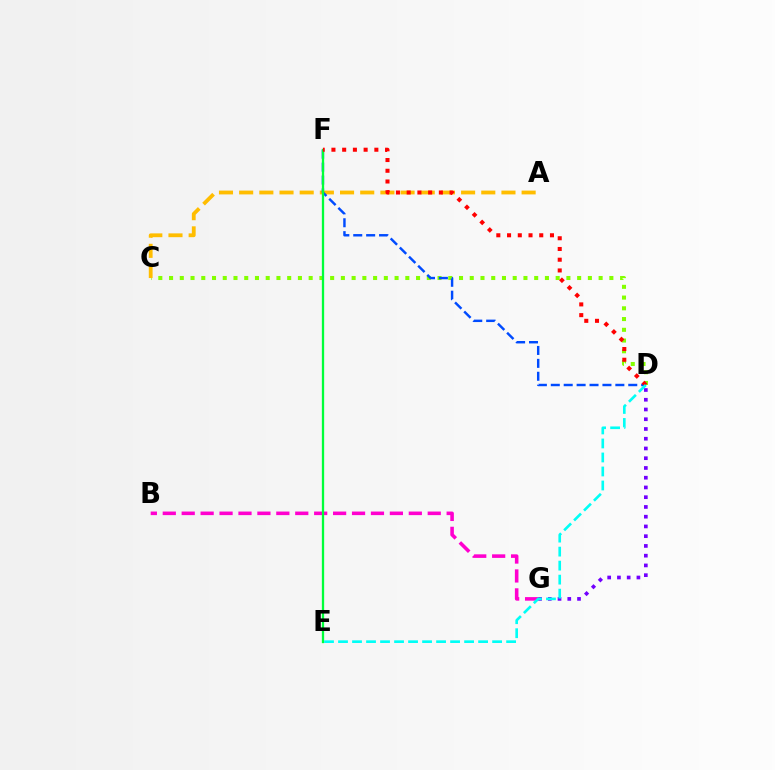{('C', 'D'): [{'color': '#84ff00', 'line_style': 'dotted', 'thickness': 2.92}], ('A', 'C'): [{'color': '#ffbd00', 'line_style': 'dashed', 'thickness': 2.74}], ('D', 'F'): [{'color': '#004bff', 'line_style': 'dashed', 'thickness': 1.75}, {'color': '#ff0000', 'line_style': 'dotted', 'thickness': 2.92}], ('B', 'G'): [{'color': '#ff00cf', 'line_style': 'dashed', 'thickness': 2.57}], ('D', 'G'): [{'color': '#7200ff', 'line_style': 'dotted', 'thickness': 2.65}], ('E', 'F'): [{'color': '#00ff39', 'line_style': 'solid', 'thickness': 1.66}], ('D', 'E'): [{'color': '#00fff6', 'line_style': 'dashed', 'thickness': 1.9}]}